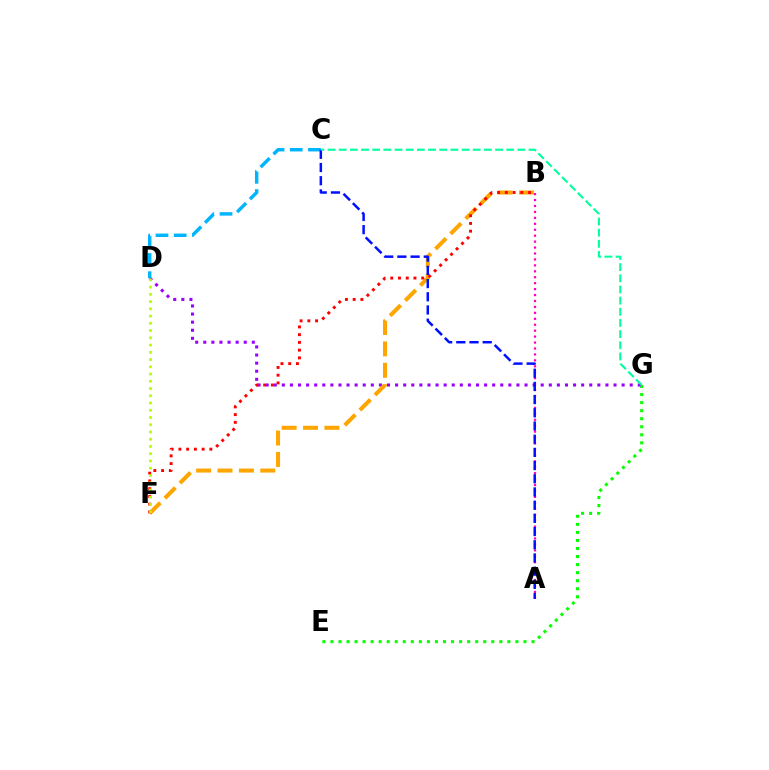{('E', 'G'): [{'color': '#08ff00', 'line_style': 'dotted', 'thickness': 2.19}], ('D', 'G'): [{'color': '#9b00ff', 'line_style': 'dotted', 'thickness': 2.2}], ('B', 'F'): [{'color': '#ffa500', 'line_style': 'dashed', 'thickness': 2.9}, {'color': '#ff0000', 'line_style': 'dotted', 'thickness': 2.1}], ('C', 'D'): [{'color': '#00b5ff', 'line_style': 'dashed', 'thickness': 2.48}], ('D', 'F'): [{'color': '#b3ff00', 'line_style': 'dotted', 'thickness': 1.97}], ('A', 'B'): [{'color': '#ff00bd', 'line_style': 'dotted', 'thickness': 1.61}], ('A', 'C'): [{'color': '#0010ff', 'line_style': 'dashed', 'thickness': 1.79}], ('C', 'G'): [{'color': '#00ff9d', 'line_style': 'dashed', 'thickness': 1.52}]}